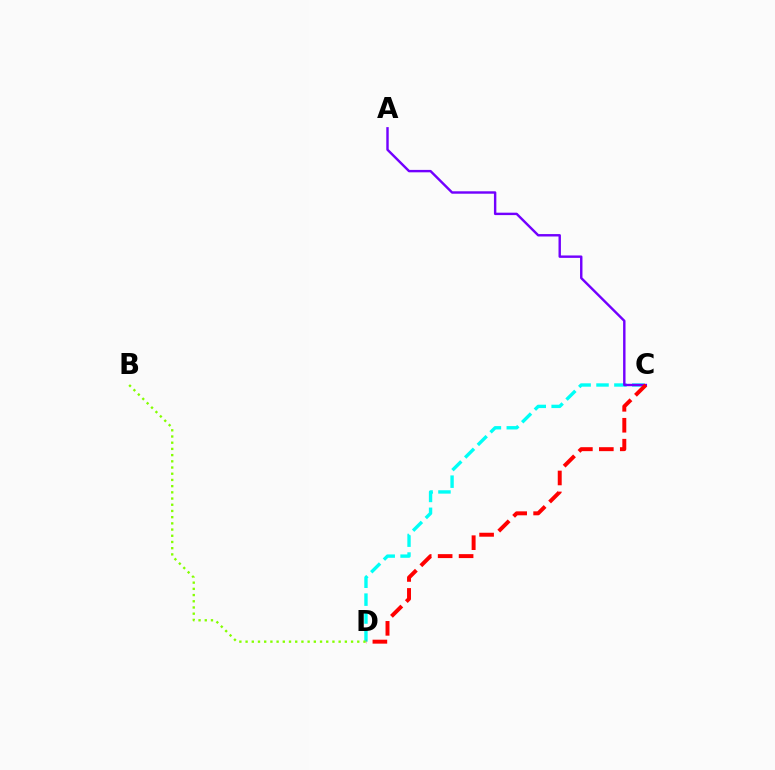{('C', 'D'): [{'color': '#00fff6', 'line_style': 'dashed', 'thickness': 2.43}, {'color': '#ff0000', 'line_style': 'dashed', 'thickness': 2.85}], ('A', 'C'): [{'color': '#7200ff', 'line_style': 'solid', 'thickness': 1.74}], ('B', 'D'): [{'color': '#84ff00', 'line_style': 'dotted', 'thickness': 1.69}]}